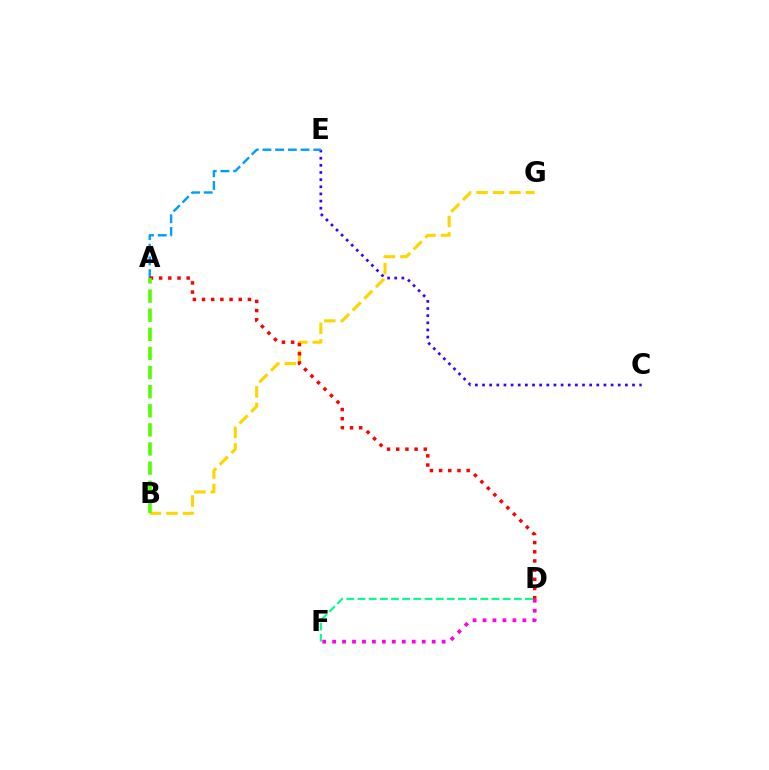{('C', 'E'): [{'color': '#3700ff', 'line_style': 'dotted', 'thickness': 1.94}], ('A', 'E'): [{'color': '#009eff', 'line_style': 'dashed', 'thickness': 1.73}], ('D', 'F'): [{'color': '#00ff86', 'line_style': 'dashed', 'thickness': 1.52}, {'color': '#ff00ed', 'line_style': 'dotted', 'thickness': 2.71}], ('B', 'G'): [{'color': '#ffd500', 'line_style': 'dashed', 'thickness': 2.24}], ('A', 'D'): [{'color': '#ff0000', 'line_style': 'dotted', 'thickness': 2.49}], ('A', 'B'): [{'color': '#4fff00', 'line_style': 'dashed', 'thickness': 2.6}]}